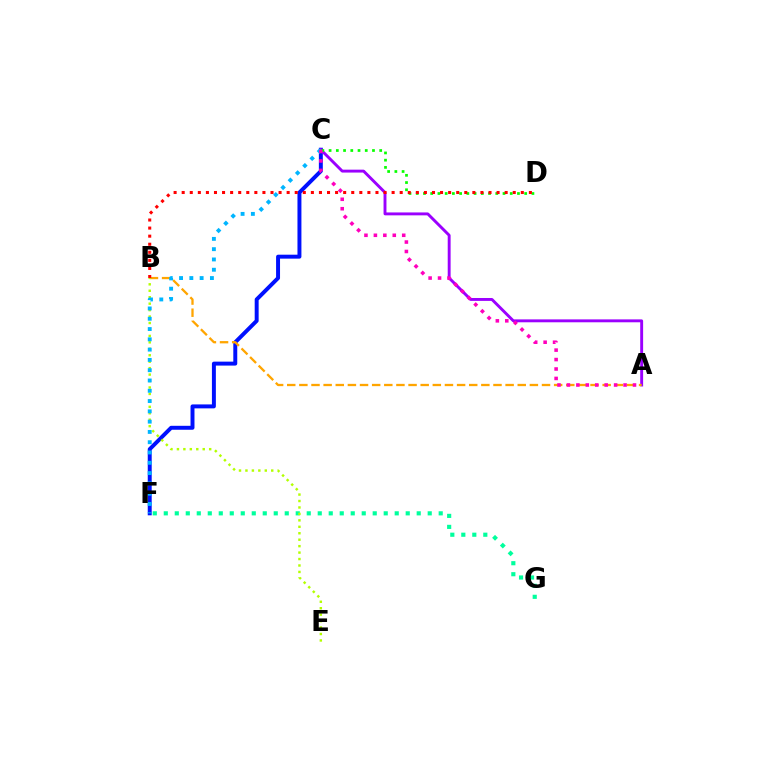{('C', 'F'): [{'color': '#0010ff', 'line_style': 'solid', 'thickness': 2.84}, {'color': '#00b5ff', 'line_style': 'dotted', 'thickness': 2.8}], ('A', 'C'): [{'color': '#9b00ff', 'line_style': 'solid', 'thickness': 2.09}, {'color': '#ff00bd', 'line_style': 'dotted', 'thickness': 2.56}], ('C', 'D'): [{'color': '#08ff00', 'line_style': 'dotted', 'thickness': 1.96}], ('F', 'G'): [{'color': '#00ff9d', 'line_style': 'dotted', 'thickness': 2.99}], ('A', 'B'): [{'color': '#ffa500', 'line_style': 'dashed', 'thickness': 1.65}], ('B', 'E'): [{'color': '#b3ff00', 'line_style': 'dotted', 'thickness': 1.75}], ('B', 'D'): [{'color': '#ff0000', 'line_style': 'dotted', 'thickness': 2.19}]}